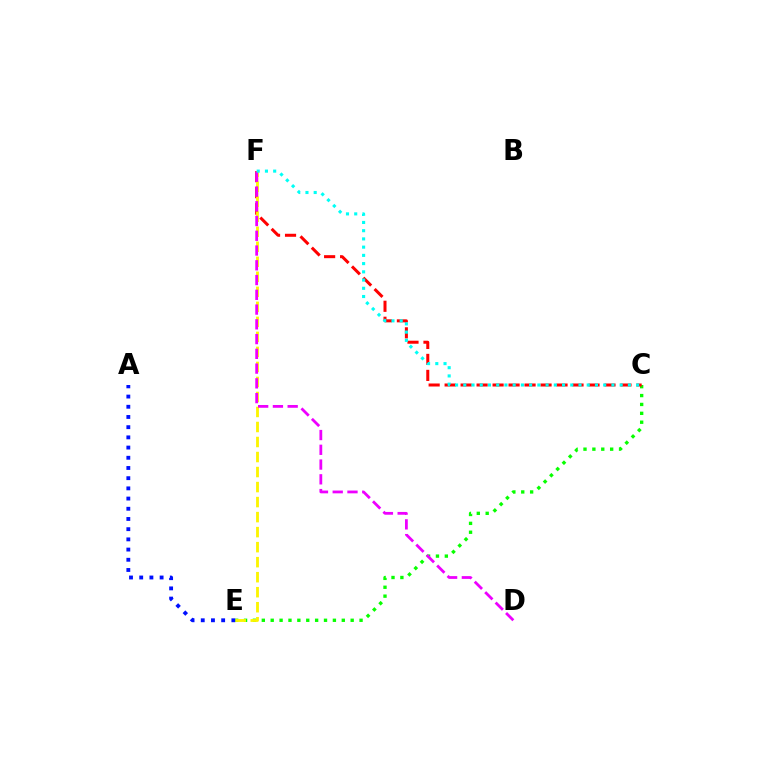{('C', 'E'): [{'color': '#08ff00', 'line_style': 'dotted', 'thickness': 2.41}], ('C', 'F'): [{'color': '#ff0000', 'line_style': 'dashed', 'thickness': 2.17}, {'color': '#00fff6', 'line_style': 'dotted', 'thickness': 2.24}], ('A', 'E'): [{'color': '#0010ff', 'line_style': 'dotted', 'thickness': 2.77}], ('E', 'F'): [{'color': '#fcf500', 'line_style': 'dashed', 'thickness': 2.04}], ('D', 'F'): [{'color': '#ee00ff', 'line_style': 'dashed', 'thickness': 2.0}]}